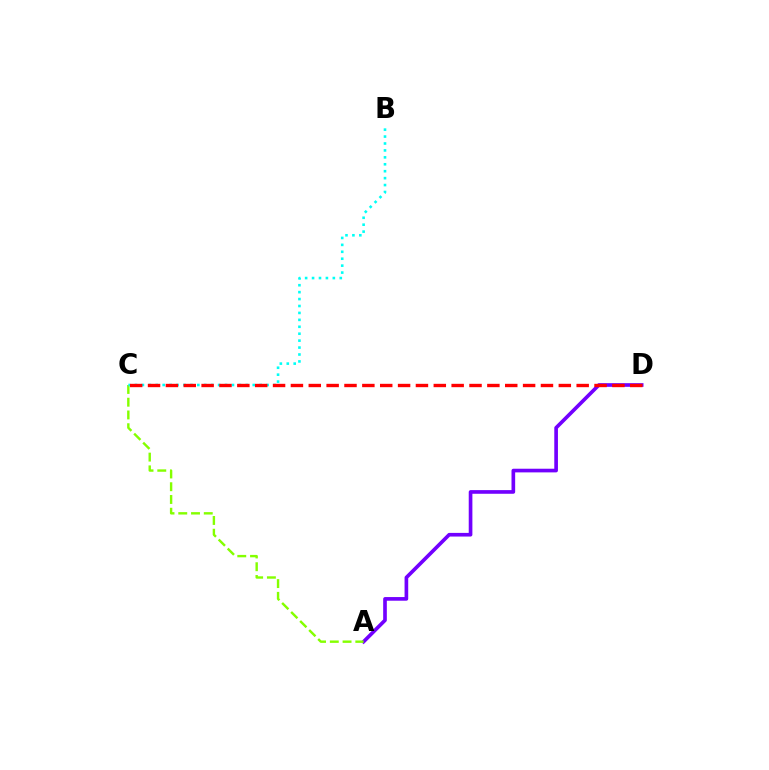{('A', 'D'): [{'color': '#7200ff', 'line_style': 'solid', 'thickness': 2.63}], ('A', 'C'): [{'color': '#84ff00', 'line_style': 'dashed', 'thickness': 1.73}], ('B', 'C'): [{'color': '#00fff6', 'line_style': 'dotted', 'thickness': 1.88}], ('C', 'D'): [{'color': '#ff0000', 'line_style': 'dashed', 'thickness': 2.43}]}